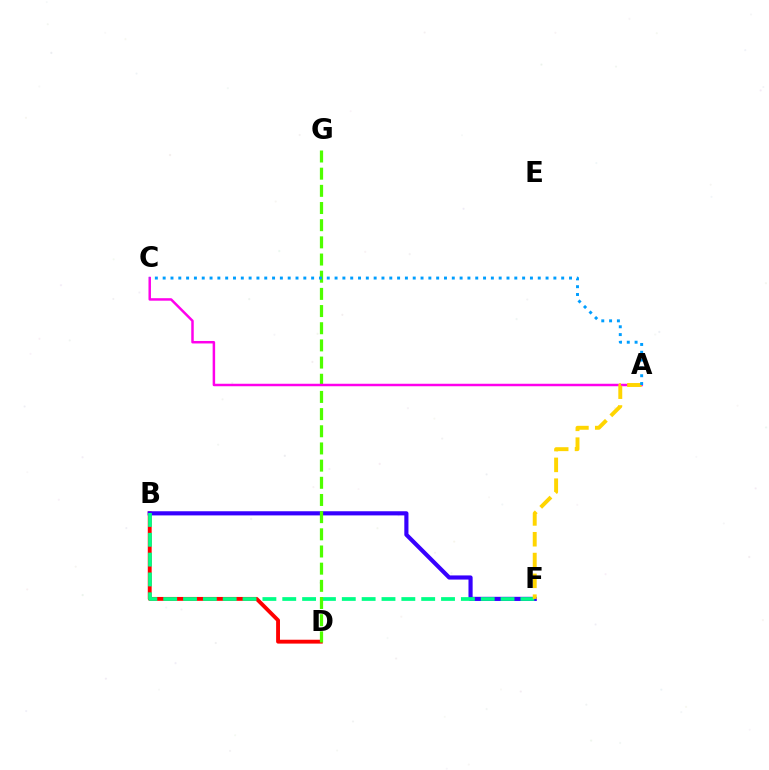{('B', 'D'): [{'color': '#ff0000', 'line_style': 'solid', 'thickness': 2.78}], ('B', 'F'): [{'color': '#3700ff', 'line_style': 'solid', 'thickness': 2.99}, {'color': '#00ff86', 'line_style': 'dashed', 'thickness': 2.7}], ('D', 'G'): [{'color': '#4fff00', 'line_style': 'dashed', 'thickness': 2.33}], ('A', 'C'): [{'color': '#ff00ed', 'line_style': 'solid', 'thickness': 1.79}, {'color': '#009eff', 'line_style': 'dotted', 'thickness': 2.12}], ('A', 'F'): [{'color': '#ffd500', 'line_style': 'dashed', 'thickness': 2.83}]}